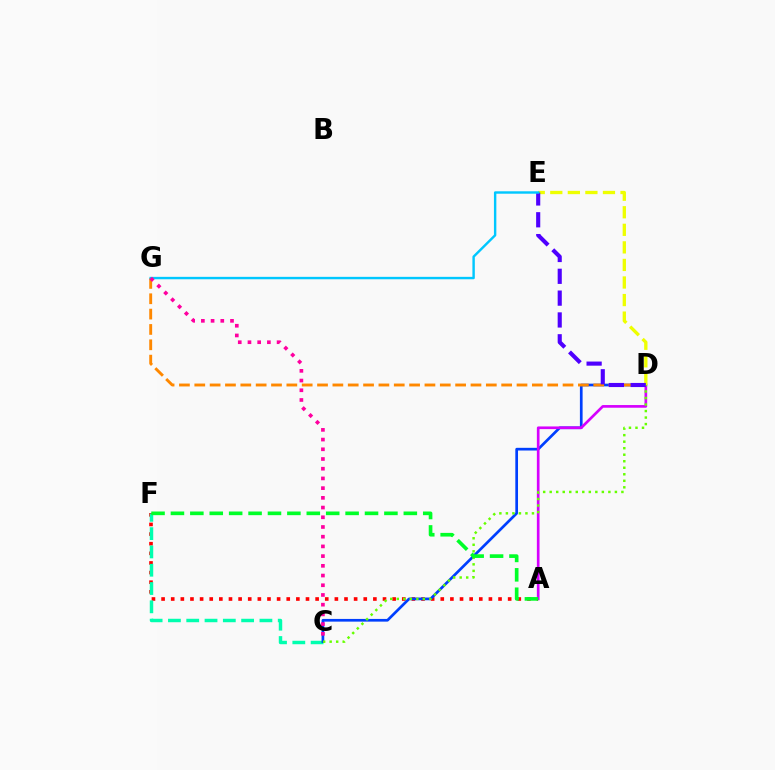{('A', 'F'): [{'color': '#ff0000', 'line_style': 'dotted', 'thickness': 2.62}, {'color': '#00ff27', 'line_style': 'dashed', 'thickness': 2.64}], ('C', 'F'): [{'color': '#00ffaf', 'line_style': 'dashed', 'thickness': 2.49}], ('C', 'D'): [{'color': '#003fff', 'line_style': 'solid', 'thickness': 1.94}, {'color': '#66ff00', 'line_style': 'dotted', 'thickness': 1.77}], ('D', 'G'): [{'color': '#ff8800', 'line_style': 'dashed', 'thickness': 2.08}], ('A', 'D'): [{'color': '#d600ff', 'line_style': 'solid', 'thickness': 1.92}], ('D', 'E'): [{'color': '#eeff00', 'line_style': 'dashed', 'thickness': 2.38}, {'color': '#4f00ff', 'line_style': 'dashed', 'thickness': 2.97}], ('E', 'G'): [{'color': '#00c7ff', 'line_style': 'solid', 'thickness': 1.74}], ('C', 'G'): [{'color': '#ff00a0', 'line_style': 'dotted', 'thickness': 2.64}]}